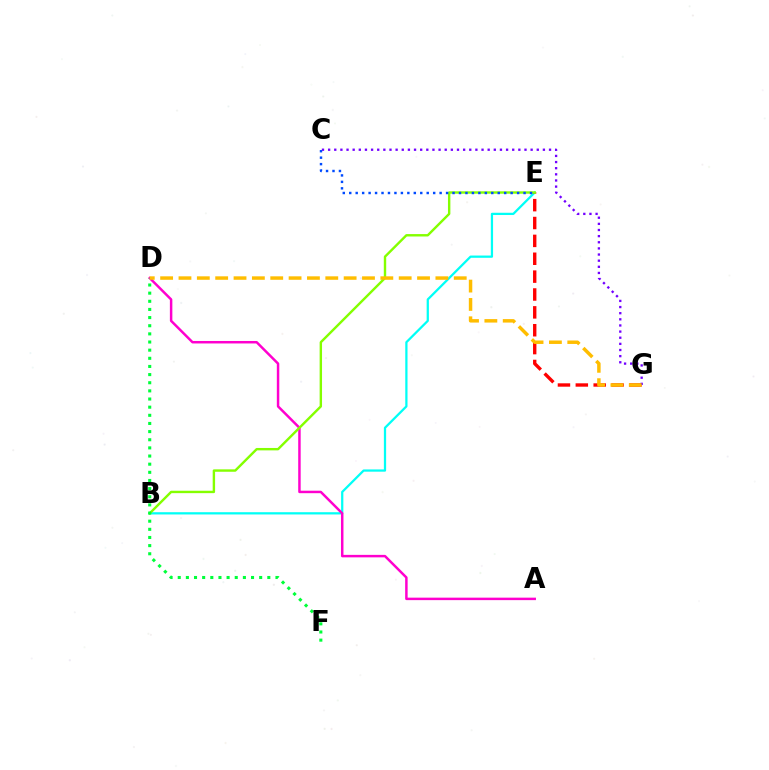{('B', 'E'): [{'color': '#00fff6', 'line_style': 'solid', 'thickness': 1.62}, {'color': '#84ff00', 'line_style': 'solid', 'thickness': 1.73}], ('E', 'G'): [{'color': '#ff0000', 'line_style': 'dashed', 'thickness': 2.43}], ('A', 'D'): [{'color': '#ff00cf', 'line_style': 'solid', 'thickness': 1.78}], ('C', 'G'): [{'color': '#7200ff', 'line_style': 'dotted', 'thickness': 1.67}], ('C', 'E'): [{'color': '#004bff', 'line_style': 'dotted', 'thickness': 1.75}], ('D', 'F'): [{'color': '#00ff39', 'line_style': 'dotted', 'thickness': 2.21}], ('D', 'G'): [{'color': '#ffbd00', 'line_style': 'dashed', 'thickness': 2.49}]}